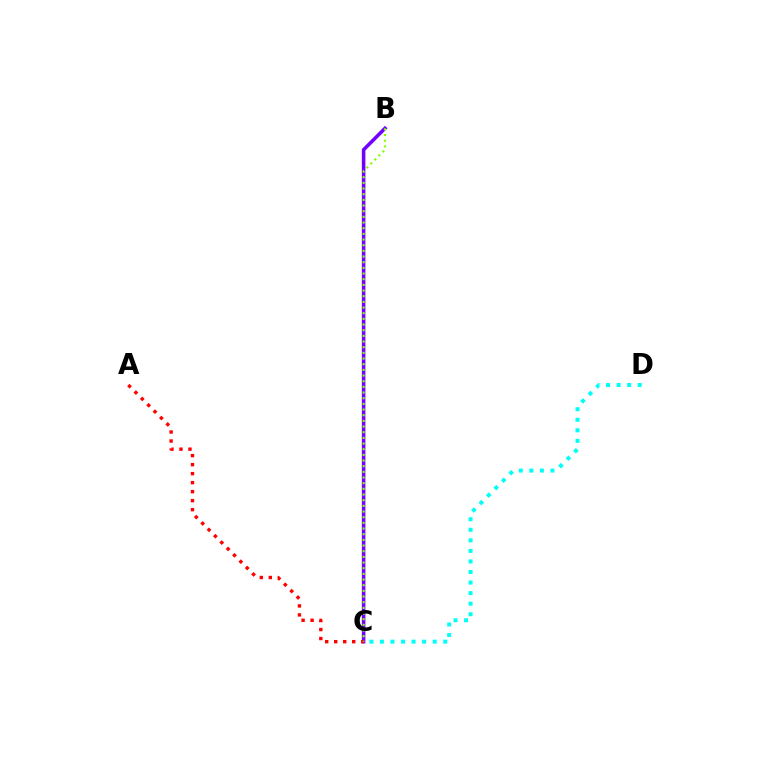{('B', 'C'): [{'color': '#7200ff', 'line_style': 'solid', 'thickness': 2.55}, {'color': '#84ff00', 'line_style': 'dotted', 'thickness': 1.54}], ('A', 'C'): [{'color': '#ff0000', 'line_style': 'dotted', 'thickness': 2.45}], ('C', 'D'): [{'color': '#00fff6', 'line_style': 'dotted', 'thickness': 2.87}]}